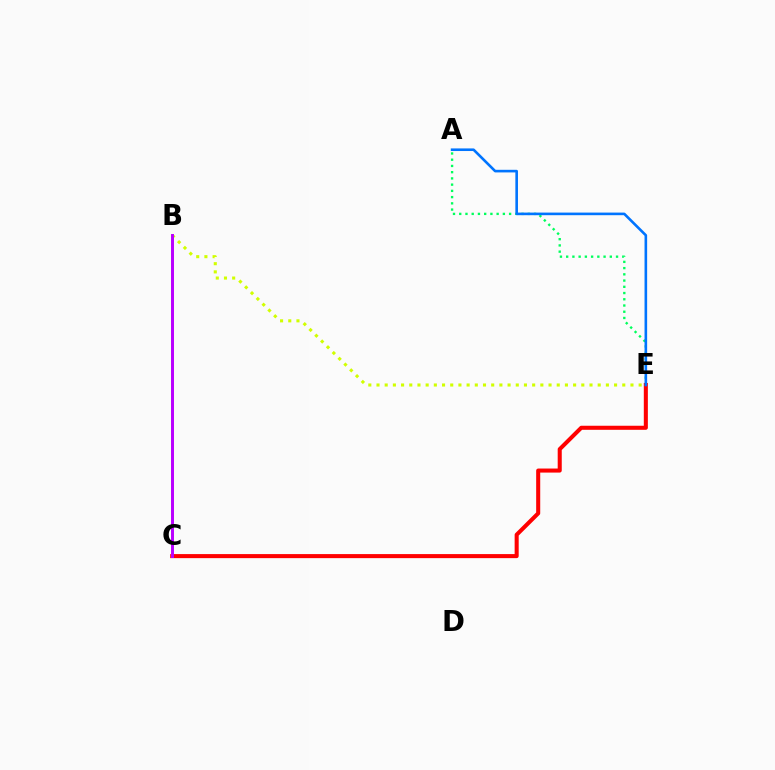{('A', 'E'): [{'color': '#00ff5c', 'line_style': 'dotted', 'thickness': 1.69}, {'color': '#0074ff', 'line_style': 'solid', 'thickness': 1.88}], ('C', 'E'): [{'color': '#ff0000', 'line_style': 'solid', 'thickness': 2.92}], ('B', 'E'): [{'color': '#d1ff00', 'line_style': 'dotted', 'thickness': 2.23}], ('B', 'C'): [{'color': '#b900ff', 'line_style': 'solid', 'thickness': 2.13}]}